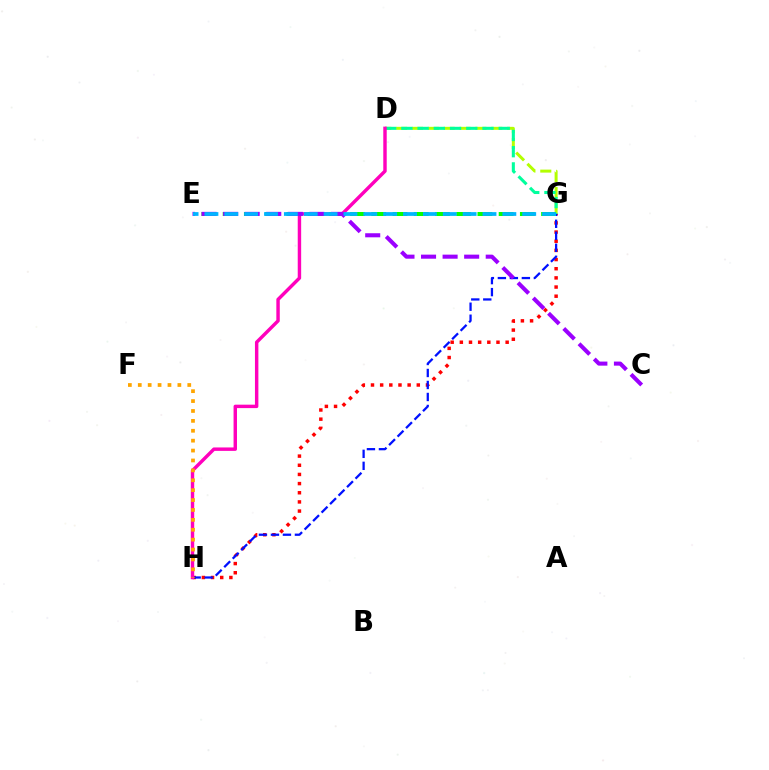{('D', 'G'): [{'color': '#b3ff00', 'line_style': 'dashed', 'thickness': 2.15}, {'color': '#00ff9d', 'line_style': 'dashed', 'thickness': 2.2}], ('G', 'H'): [{'color': '#ff0000', 'line_style': 'dotted', 'thickness': 2.49}, {'color': '#0010ff', 'line_style': 'dashed', 'thickness': 1.63}], ('D', 'H'): [{'color': '#ff00bd', 'line_style': 'solid', 'thickness': 2.47}], ('E', 'G'): [{'color': '#08ff00', 'line_style': 'dashed', 'thickness': 2.88}, {'color': '#00b5ff', 'line_style': 'dashed', 'thickness': 2.7}], ('C', 'E'): [{'color': '#9b00ff', 'line_style': 'dashed', 'thickness': 2.93}], ('F', 'H'): [{'color': '#ffa500', 'line_style': 'dotted', 'thickness': 2.69}]}